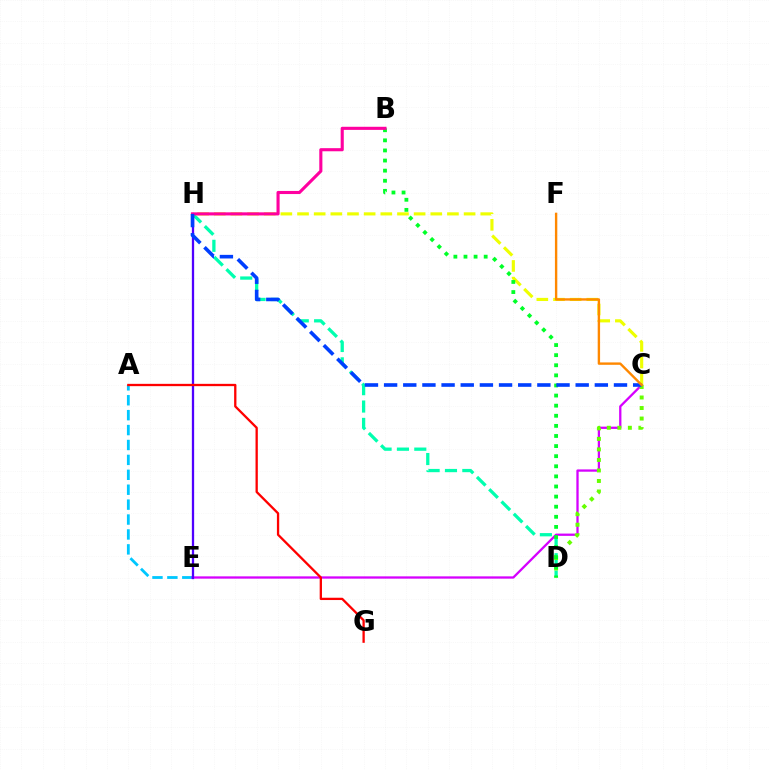{('D', 'H'): [{'color': '#00ffaf', 'line_style': 'dashed', 'thickness': 2.36}], ('C', 'H'): [{'color': '#eeff00', 'line_style': 'dashed', 'thickness': 2.26}, {'color': '#003fff', 'line_style': 'dashed', 'thickness': 2.6}], ('A', 'E'): [{'color': '#00c7ff', 'line_style': 'dashed', 'thickness': 2.03}], ('C', 'E'): [{'color': '#d600ff', 'line_style': 'solid', 'thickness': 1.65}], ('E', 'H'): [{'color': '#4f00ff', 'line_style': 'solid', 'thickness': 1.65}], ('C', 'D'): [{'color': '#66ff00', 'line_style': 'dotted', 'thickness': 2.86}], ('B', 'D'): [{'color': '#00ff27', 'line_style': 'dotted', 'thickness': 2.74}], ('B', 'H'): [{'color': '#ff00a0', 'line_style': 'solid', 'thickness': 2.24}], ('C', 'F'): [{'color': '#ff8800', 'line_style': 'solid', 'thickness': 1.72}], ('A', 'G'): [{'color': '#ff0000', 'line_style': 'solid', 'thickness': 1.66}]}